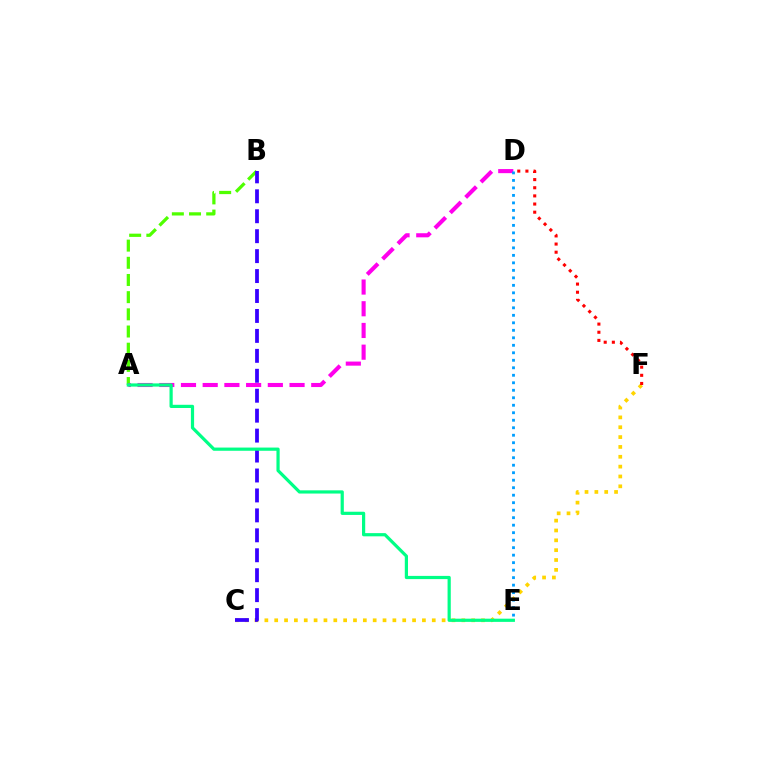{('A', 'B'): [{'color': '#4fff00', 'line_style': 'dashed', 'thickness': 2.33}], ('C', 'F'): [{'color': '#ffd500', 'line_style': 'dotted', 'thickness': 2.68}], ('B', 'C'): [{'color': '#3700ff', 'line_style': 'dashed', 'thickness': 2.71}], ('A', 'D'): [{'color': '#ff00ed', 'line_style': 'dashed', 'thickness': 2.95}], ('A', 'E'): [{'color': '#00ff86', 'line_style': 'solid', 'thickness': 2.31}], ('D', 'F'): [{'color': '#ff0000', 'line_style': 'dotted', 'thickness': 2.21}], ('D', 'E'): [{'color': '#009eff', 'line_style': 'dotted', 'thickness': 2.04}]}